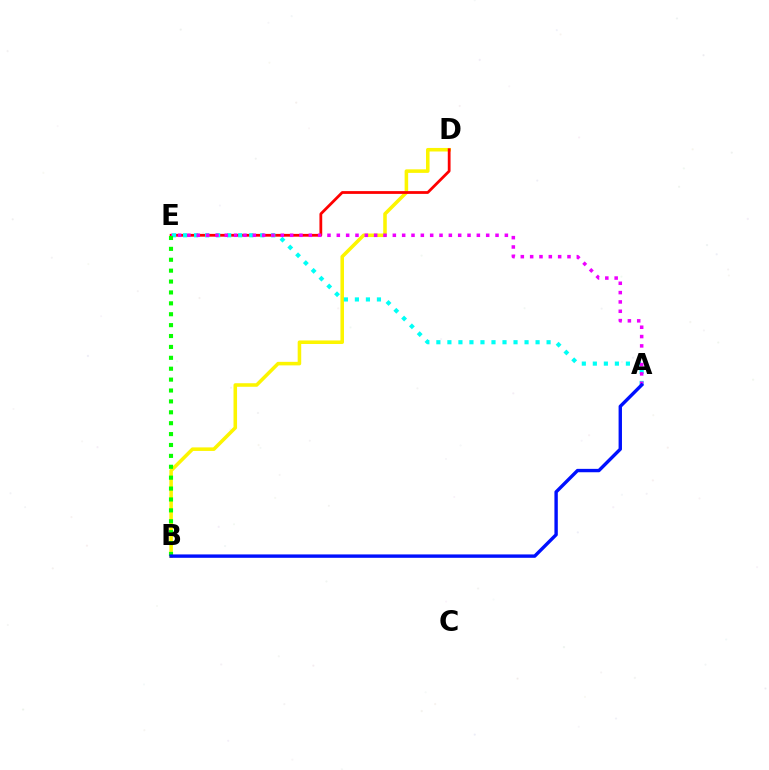{('B', 'D'): [{'color': '#fcf500', 'line_style': 'solid', 'thickness': 2.55}], ('D', 'E'): [{'color': '#ff0000', 'line_style': 'solid', 'thickness': 2.0}], ('A', 'E'): [{'color': '#00fff6', 'line_style': 'dotted', 'thickness': 2.99}, {'color': '#ee00ff', 'line_style': 'dotted', 'thickness': 2.54}], ('B', 'E'): [{'color': '#08ff00', 'line_style': 'dotted', 'thickness': 2.96}], ('A', 'B'): [{'color': '#0010ff', 'line_style': 'solid', 'thickness': 2.44}]}